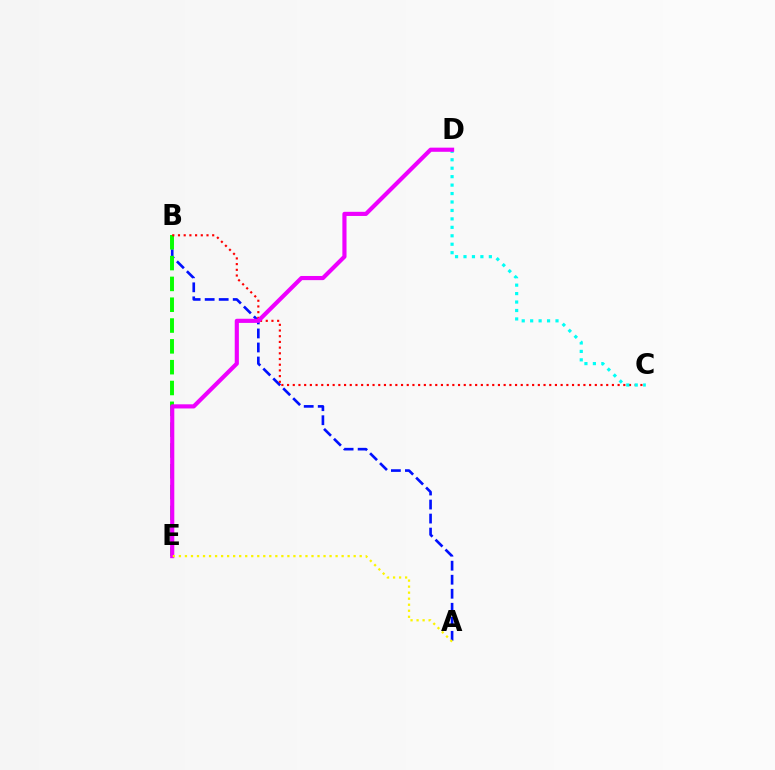{('A', 'B'): [{'color': '#0010ff', 'line_style': 'dashed', 'thickness': 1.91}], ('B', 'E'): [{'color': '#08ff00', 'line_style': 'dashed', 'thickness': 2.83}], ('B', 'C'): [{'color': '#ff0000', 'line_style': 'dotted', 'thickness': 1.55}], ('C', 'D'): [{'color': '#00fff6', 'line_style': 'dotted', 'thickness': 2.3}], ('D', 'E'): [{'color': '#ee00ff', 'line_style': 'solid', 'thickness': 2.99}], ('A', 'E'): [{'color': '#fcf500', 'line_style': 'dotted', 'thickness': 1.64}]}